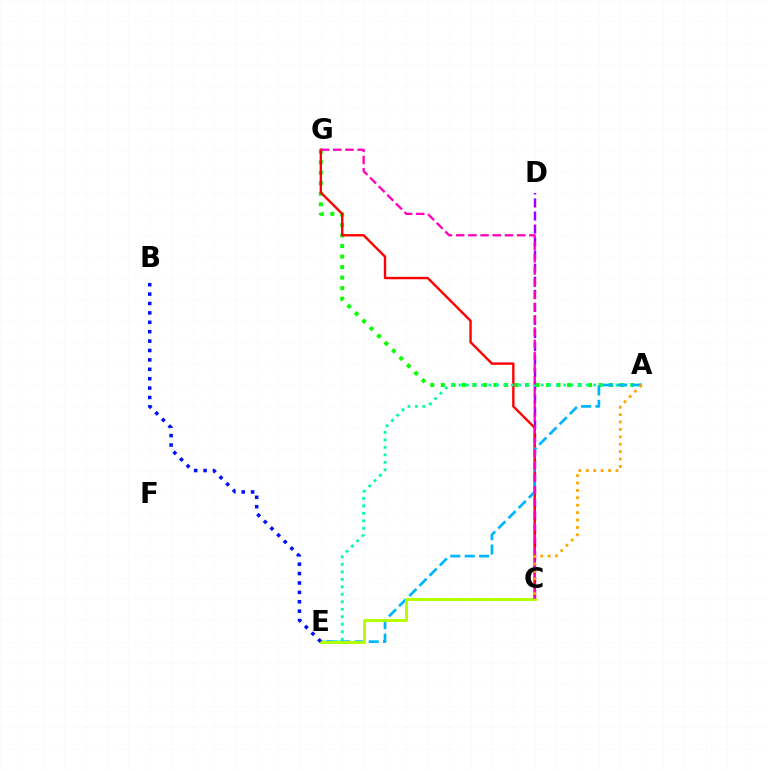{('C', 'D'): [{'color': '#9b00ff', 'line_style': 'dashed', 'thickness': 1.77}], ('A', 'G'): [{'color': '#08ff00', 'line_style': 'dotted', 'thickness': 2.86}], ('C', 'G'): [{'color': '#ff0000', 'line_style': 'solid', 'thickness': 1.71}, {'color': '#ff00bd', 'line_style': 'dashed', 'thickness': 1.66}], ('A', 'E'): [{'color': '#00ff9d', 'line_style': 'dotted', 'thickness': 2.03}, {'color': '#00b5ff', 'line_style': 'dashed', 'thickness': 1.96}], ('C', 'E'): [{'color': '#b3ff00', 'line_style': 'solid', 'thickness': 2.11}], ('B', 'E'): [{'color': '#0010ff', 'line_style': 'dotted', 'thickness': 2.55}], ('A', 'C'): [{'color': '#ffa500', 'line_style': 'dotted', 'thickness': 2.01}]}